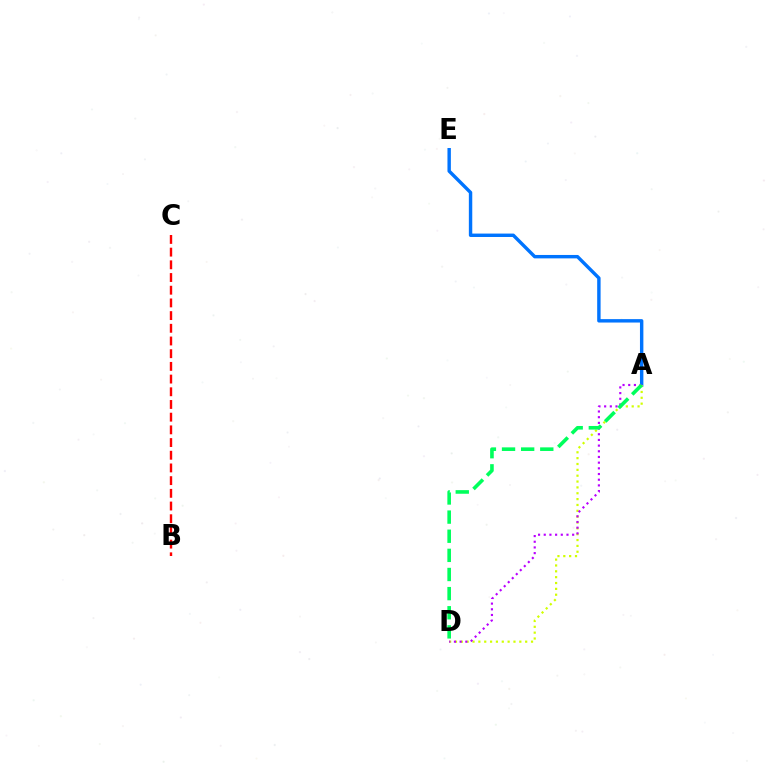{('A', 'E'): [{'color': '#0074ff', 'line_style': 'solid', 'thickness': 2.46}], ('A', 'D'): [{'color': '#d1ff00', 'line_style': 'dotted', 'thickness': 1.59}, {'color': '#b900ff', 'line_style': 'dotted', 'thickness': 1.54}, {'color': '#00ff5c', 'line_style': 'dashed', 'thickness': 2.6}], ('B', 'C'): [{'color': '#ff0000', 'line_style': 'dashed', 'thickness': 1.72}]}